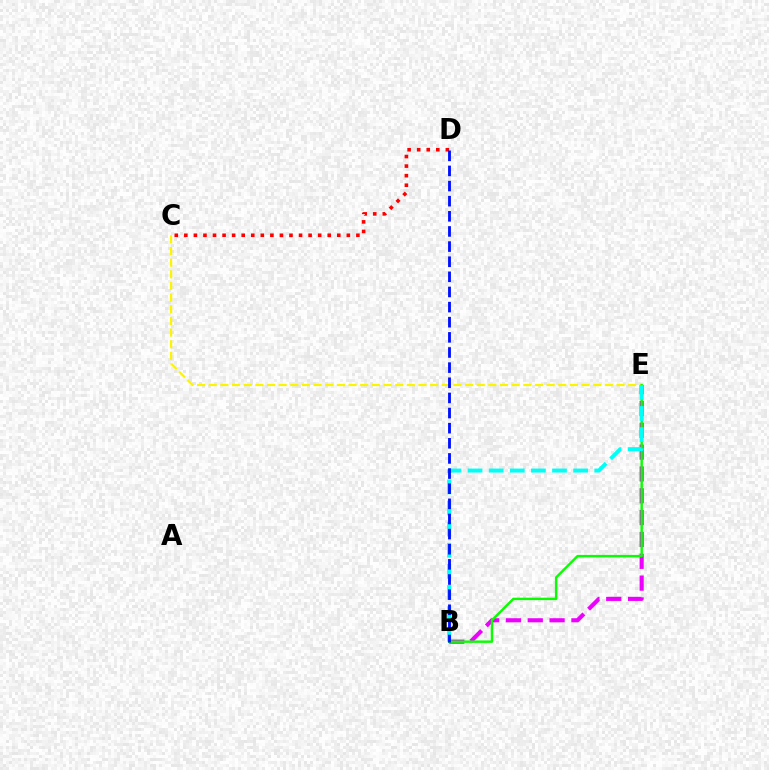{('B', 'E'): [{'color': '#ee00ff', 'line_style': 'dashed', 'thickness': 2.97}, {'color': '#08ff00', 'line_style': 'solid', 'thickness': 1.75}, {'color': '#00fff6', 'line_style': 'dashed', 'thickness': 2.87}], ('C', 'E'): [{'color': '#fcf500', 'line_style': 'dashed', 'thickness': 1.58}], ('C', 'D'): [{'color': '#ff0000', 'line_style': 'dotted', 'thickness': 2.6}], ('B', 'D'): [{'color': '#0010ff', 'line_style': 'dashed', 'thickness': 2.06}]}